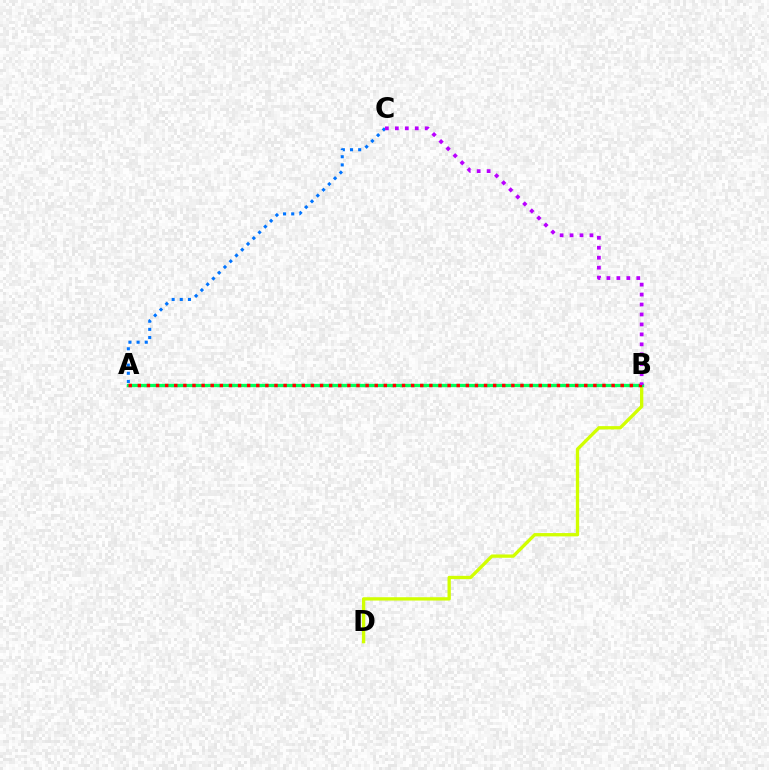{('B', 'D'): [{'color': '#d1ff00', 'line_style': 'solid', 'thickness': 2.38}], ('A', 'B'): [{'color': '#00ff5c', 'line_style': 'solid', 'thickness': 2.38}, {'color': '#ff0000', 'line_style': 'dotted', 'thickness': 2.48}], ('A', 'C'): [{'color': '#0074ff', 'line_style': 'dotted', 'thickness': 2.22}], ('B', 'C'): [{'color': '#b900ff', 'line_style': 'dotted', 'thickness': 2.7}]}